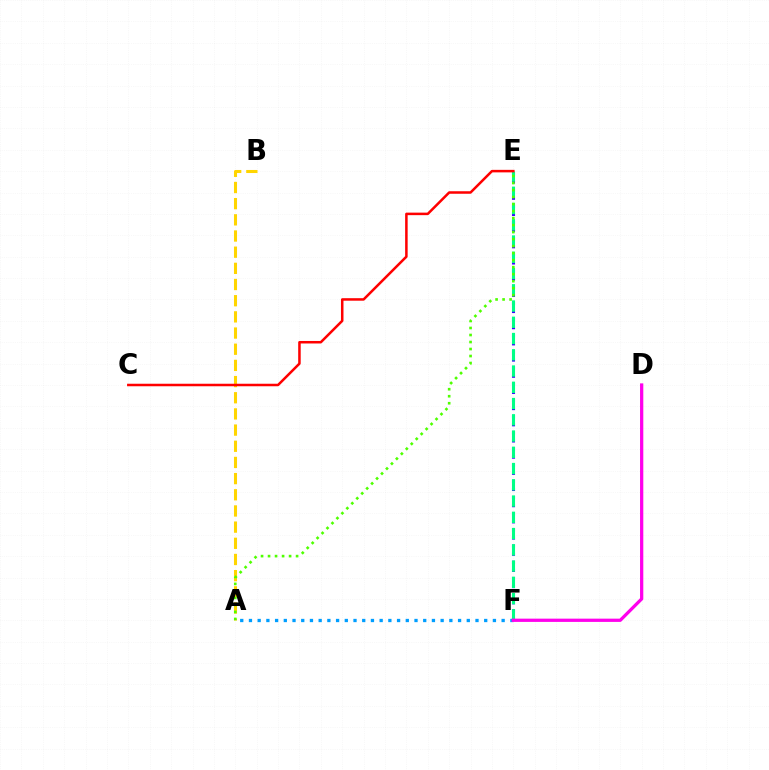{('E', 'F'): [{'color': '#3700ff', 'line_style': 'dotted', 'thickness': 2.2}, {'color': '#00ff86', 'line_style': 'dashed', 'thickness': 2.21}], ('A', 'B'): [{'color': '#ffd500', 'line_style': 'dashed', 'thickness': 2.2}], ('C', 'E'): [{'color': '#ff0000', 'line_style': 'solid', 'thickness': 1.81}], ('A', 'F'): [{'color': '#009eff', 'line_style': 'dotted', 'thickness': 2.37}], ('D', 'F'): [{'color': '#ff00ed', 'line_style': 'solid', 'thickness': 2.35}], ('A', 'E'): [{'color': '#4fff00', 'line_style': 'dotted', 'thickness': 1.9}]}